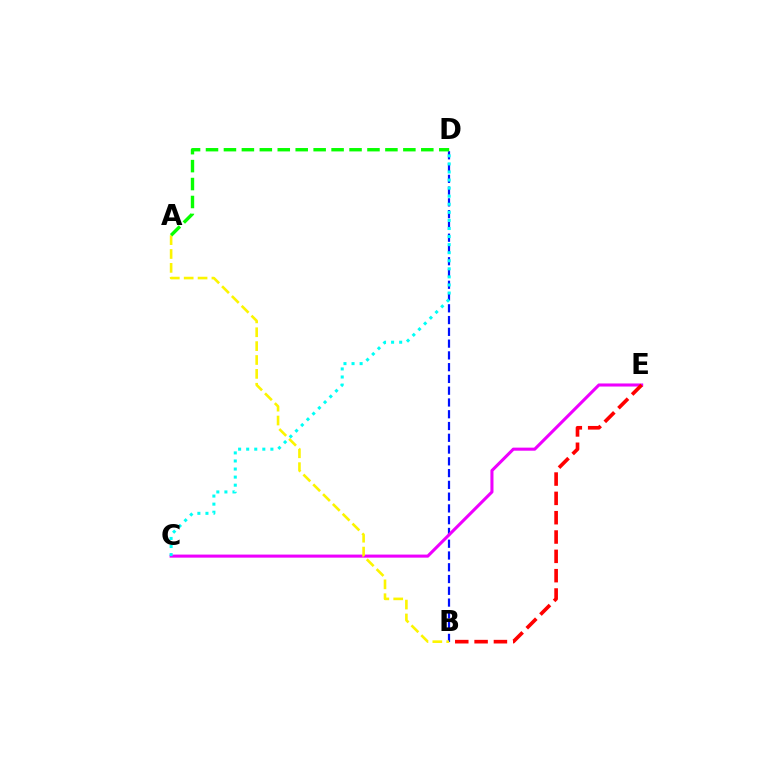{('B', 'D'): [{'color': '#0010ff', 'line_style': 'dashed', 'thickness': 1.6}], ('C', 'E'): [{'color': '#ee00ff', 'line_style': 'solid', 'thickness': 2.21}], ('B', 'E'): [{'color': '#ff0000', 'line_style': 'dashed', 'thickness': 2.63}], ('A', 'B'): [{'color': '#fcf500', 'line_style': 'dashed', 'thickness': 1.88}], ('C', 'D'): [{'color': '#00fff6', 'line_style': 'dotted', 'thickness': 2.19}], ('A', 'D'): [{'color': '#08ff00', 'line_style': 'dashed', 'thickness': 2.44}]}